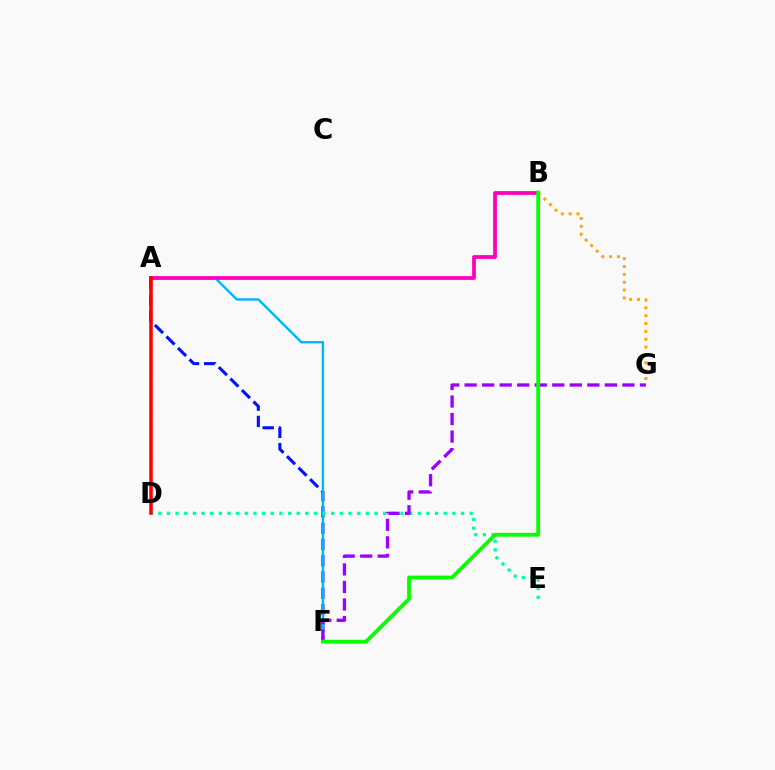{('A', 'D'): [{'color': '#b3ff00', 'line_style': 'dotted', 'thickness': 1.79}, {'color': '#ff0000', 'line_style': 'solid', 'thickness': 2.54}], ('A', 'F'): [{'color': '#0010ff', 'line_style': 'dashed', 'thickness': 2.21}, {'color': '#00b5ff', 'line_style': 'solid', 'thickness': 1.71}], ('B', 'G'): [{'color': '#ffa500', 'line_style': 'dotted', 'thickness': 2.13}], ('D', 'E'): [{'color': '#00ff9d', 'line_style': 'dotted', 'thickness': 2.35}], ('A', 'B'): [{'color': '#ff00bd', 'line_style': 'solid', 'thickness': 2.72}], ('F', 'G'): [{'color': '#9b00ff', 'line_style': 'dashed', 'thickness': 2.38}], ('B', 'F'): [{'color': '#08ff00', 'line_style': 'solid', 'thickness': 2.75}]}